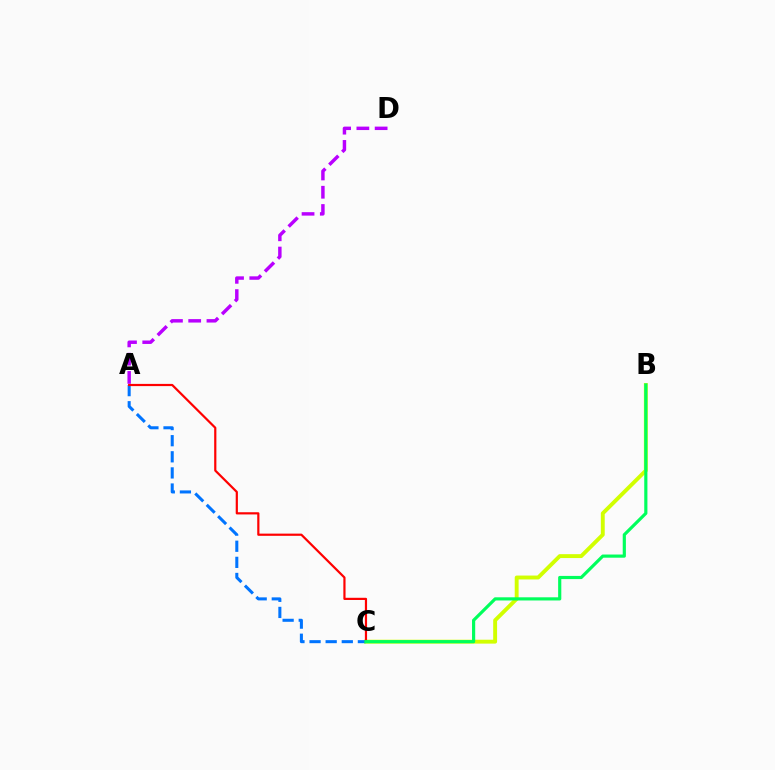{('B', 'C'): [{'color': '#d1ff00', 'line_style': 'solid', 'thickness': 2.8}, {'color': '#00ff5c', 'line_style': 'solid', 'thickness': 2.28}], ('A', 'D'): [{'color': '#b900ff', 'line_style': 'dashed', 'thickness': 2.48}], ('A', 'C'): [{'color': '#0074ff', 'line_style': 'dashed', 'thickness': 2.19}, {'color': '#ff0000', 'line_style': 'solid', 'thickness': 1.58}]}